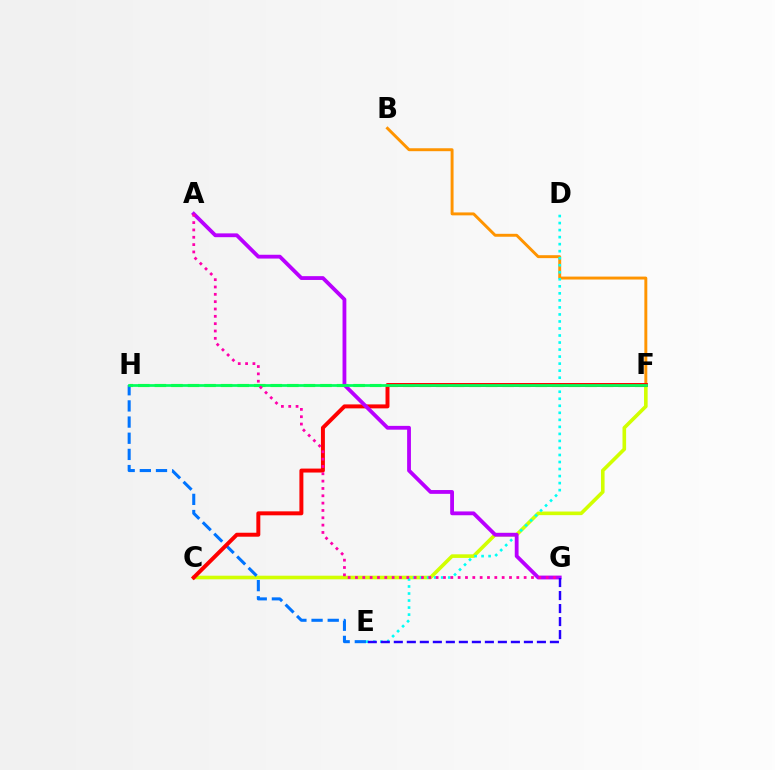{('C', 'F'): [{'color': '#d1ff00', 'line_style': 'solid', 'thickness': 2.6}, {'color': '#ff0000', 'line_style': 'solid', 'thickness': 2.85}], ('F', 'H'): [{'color': '#3dff00', 'line_style': 'dashed', 'thickness': 2.25}, {'color': '#00ff5c', 'line_style': 'solid', 'thickness': 1.96}], ('B', 'F'): [{'color': '#ff9400', 'line_style': 'solid', 'thickness': 2.11}], ('D', 'E'): [{'color': '#00fff6', 'line_style': 'dotted', 'thickness': 1.91}], ('E', 'H'): [{'color': '#0074ff', 'line_style': 'dashed', 'thickness': 2.2}], ('A', 'G'): [{'color': '#b900ff', 'line_style': 'solid', 'thickness': 2.74}, {'color': '#ff00ac', 'line_style': 'dotted', 'thickness': 1.99}], ('E', 'G'): [{'color': '#2500ff', 'line_style': 'dashed', 'thickness': 1.77}]}